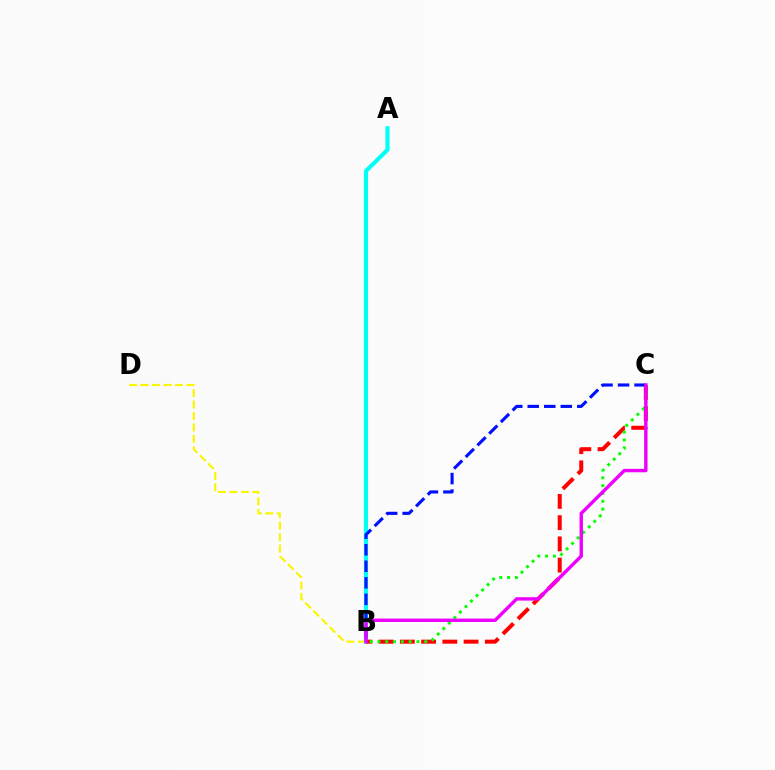{('B', 'D'): [{'color': '#fcf500', 'line_style': 'dashed', 'thickness': 1.56}], ('A', 'B'): [{'color': '#00fff6', 'line_style': 'solid', 'thickness': 2.98}], ('B', 'C'): [{'color': '#ff0000', 'line_style': 'dashed', 'thickness': 2.89}, {'color': '#08ff00', 'line_style': 'dotted', 'thickness': 2.12}, {'color': '#0010ff', 'line_style': 'dashed', 'thickness': 2.24}, {'color': '#ee00ff', 'line_style': 'solid', 'thickness': 2.46}]}